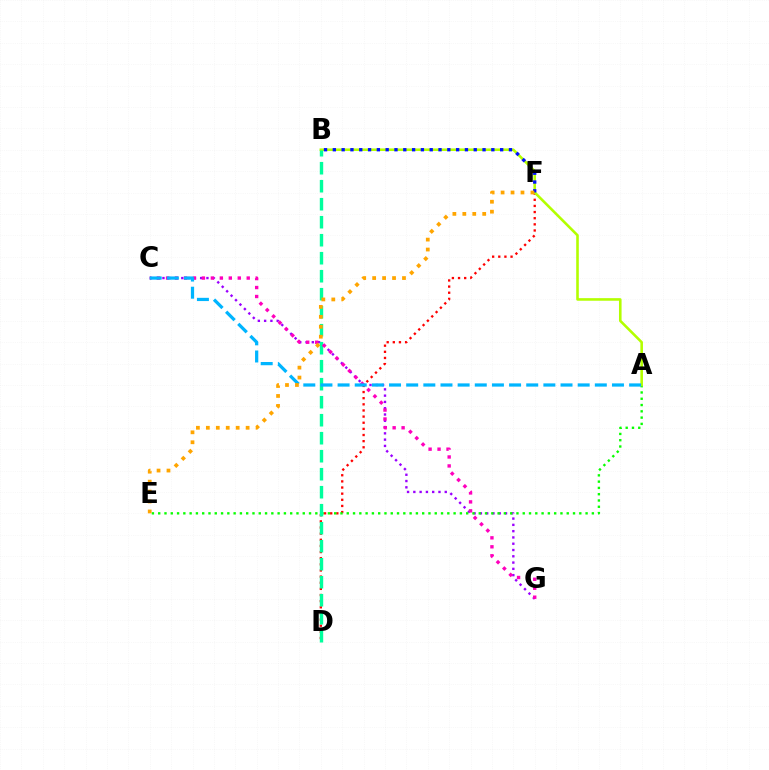{('D', 'F'): [{'color': '#ff0000', 'line_style': 'dotted', 'thickness': 1.67}], ('C', 'G'): [{'color': '#9b00ff', 'line_style': 'dotted', 'thickness': 1.71}, {'color': '#ff00bd', 'line_style': 'dotted', 'thickness': 2.43}], ('A', 'E'): [{'color': '#08ff00', 'line_style': 'dotted', 'thickness': 1.71}], ('A', 'B'): [{'color': '#b3ff00', 'line_style': 'solid', 'thickness': 1.86}], ('B', 'D'): [{'color': '#00ff9d', 'line_style': 'dashed', 'thickness': 2.45}], ('B', 'F'): [{'color': '#0010ff', 'line_style': 'dotted', 'thickness': 2.39}], ('A', 'C'): [{'color': '#00b5ff', 'line_style': 'dashed', 'thickness': 2.33}], ('E', 'F'): [{'color': '#ffa500', 'line_style': 'dotted', 'thickness': 2.7}]}